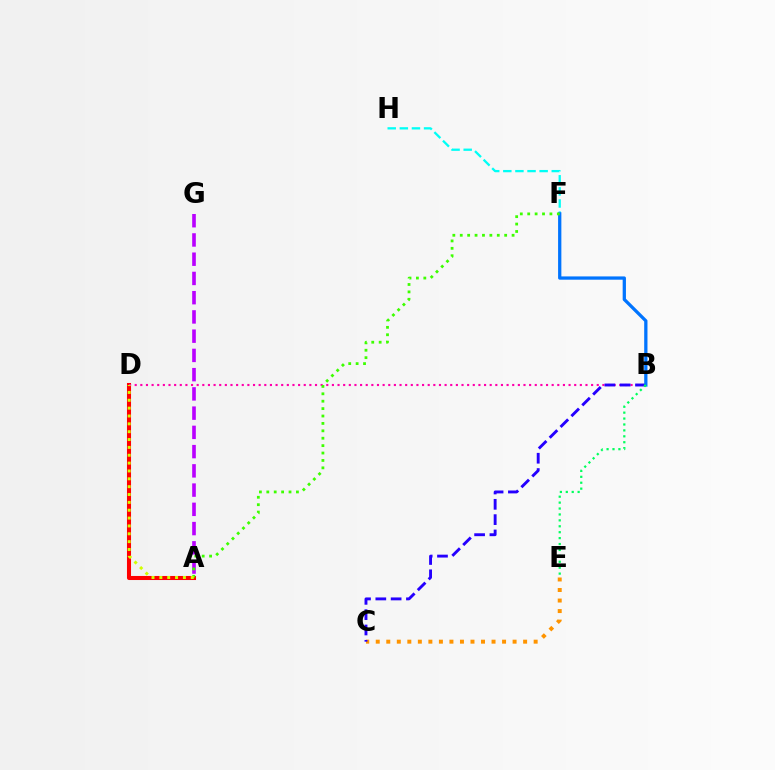{('C', 'E'): [{'color': '#ff9400', 'line_style': 'dotted', 'thickness': 2.86}], ('F', 'H'): [{'color': '#00fff6', 'line_style': 'dashed', 'thickness': 1.65}], ('A', 'D'): [{'color': '#ff0000', 'line_style': 'solid', 'thickness': 2.92}, {'color': '#d1ff00', 'line_style': 'dotted', 'thickness': 2.13}], ('A', 'G'): [{'color': '#b900ff', 'line_style': 'dashed', 'thickness': 2.61}], ('B', 'D'): [{'color': '#ff00ac', 'line_style': 'dotted', 'thickness': 1.53}], ('B', 'C'): [{'color': '#2500ff', 'line_style': 'dashed', 'thickness': 2.08}], ('B', 'F'): [{'color': '#0074ff', 'line_style': 'solid', 'thickness': 2.36}], ('A', 'F'): [{'color': '#3dff00', 'line_style': 'dotted', 'thickness': 2.01}], ('B', 'E'): [{'color': '#00ff5c', 'line_style': 'dotted', 'thickness': 1.61}]}